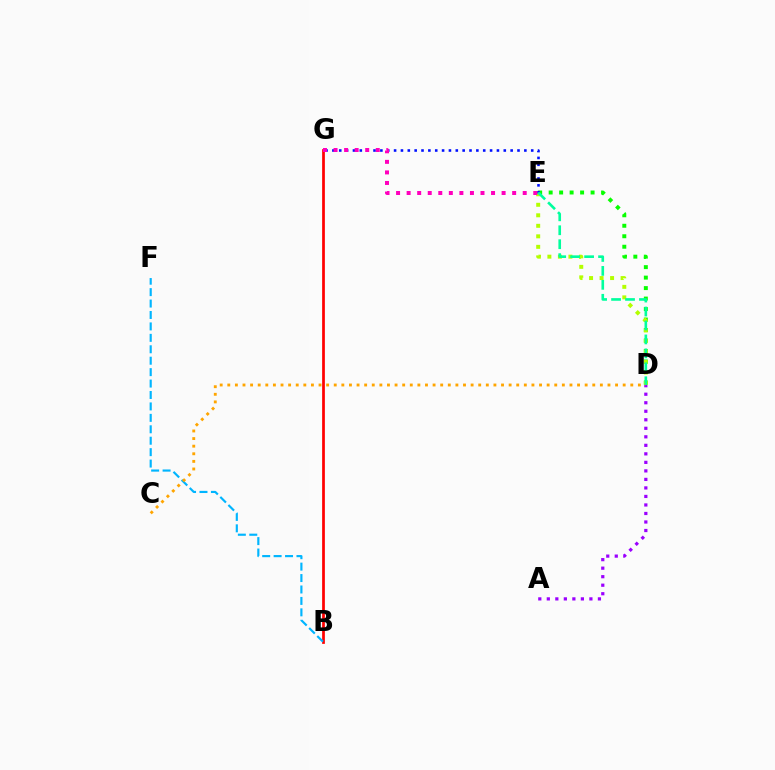{('B', 'G'): [{'color': '#ff0000', 'line_style': 'solid', 'thickness': 1.97}], ('D', 'E'): [{'color': '#08ff00', 'line_style': 'dotted', 'thickness': 2.85}, {'color': '#b3ff00', 'line_style': 'dotted', 'thickness': 2.86}, {'color': '#00ff9d', 'line_style': 'dashed', 'thickness': 1.89}], ('B', 'F'): [{'color': '#00b5ff', 'line_style': 'dashed', 'thickness': 1.55}], ('E', 'G'): [{'color': '#0010ff', 'line_style': 'dotted', 'thickness': 1.86}, {'color': '#ff00bd', 'line_style': 'dotted', 'thickness': 2.87}], ('A', 'D'): [{'color': '#9b00ff', 'line_style': 'dotted', 'thickness': 2.31}], ('C', 'D'): [{'color': '#ffa500', 'line_style': 'dotted', 'thickness': 2.07}]}